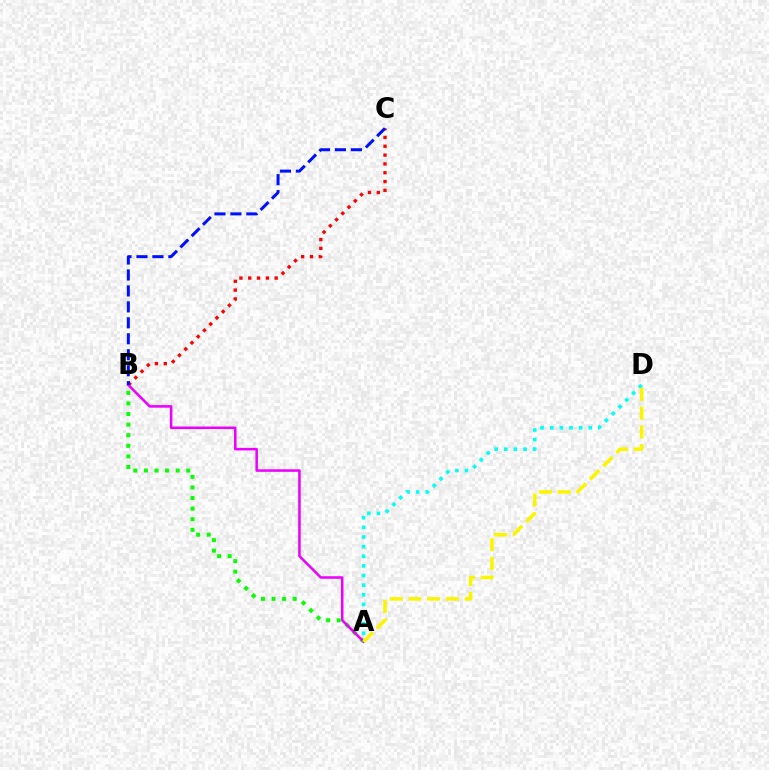{('B', 'C'): [{'color': '#ff0000', 'line_style': 'dotted', 'thickness': 2.4}, {'color': '#0010ff', 'line_style': 'dashed', 'thickness': 2.17}], ('A', 'B'): [{'color': '#08ff00', 'line_style': 'dotted', 'thickness': 2.88}, {'color': '#ee00ff', 'line_style': 'solid', 'thickness': 1.84}], ('A', 'D'): [{'color': '#00fff6', 'line_style': 'dotted', 'thickness': 2.61}, {'color': '#fcf500', 'line_style': 'dashed', 'thickness': 2.55}]}